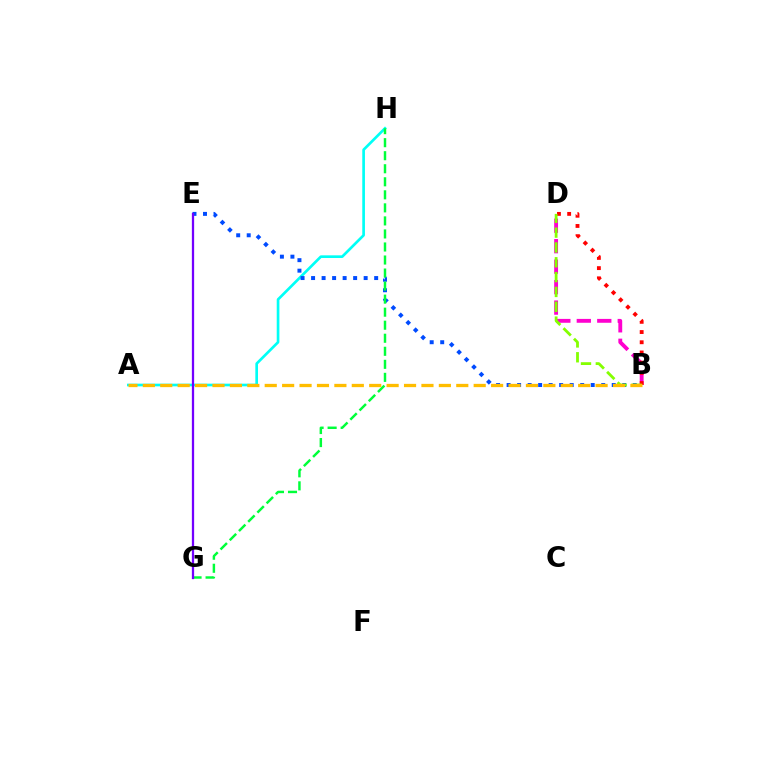{('A', 'H'): [{'color': '#00fff6', 'line_style': 'solid', 'thickness': 1.92}], ('B', 'D'): [{'color': '#ff00cf', 'line_style': 'dashed', 'thickness': 2.78}, {'color': '#ff0000', 'line_style': 'dotted', 'thickness': 2.77}, {'color': '#84ff00', 'line_style': 'dashed', 'thickness': 2.02}], ('B', 'E'): [{'color': '#004bff', 'line_style': 'dotted', 'thickness': 2.86}], ('G', 'H'): [{'color': '#00ff39', 'line_style': 'dashed', 'thickness': 1.77}], ('E', 'G'): [{'color': '#7200ff', 'line_style': 'solid', 'thickness': 1.64}], ('A', 'B'): [{'color': '#ffbd00', 'line_style': 'dashed', 'thickness': 2.37}]}